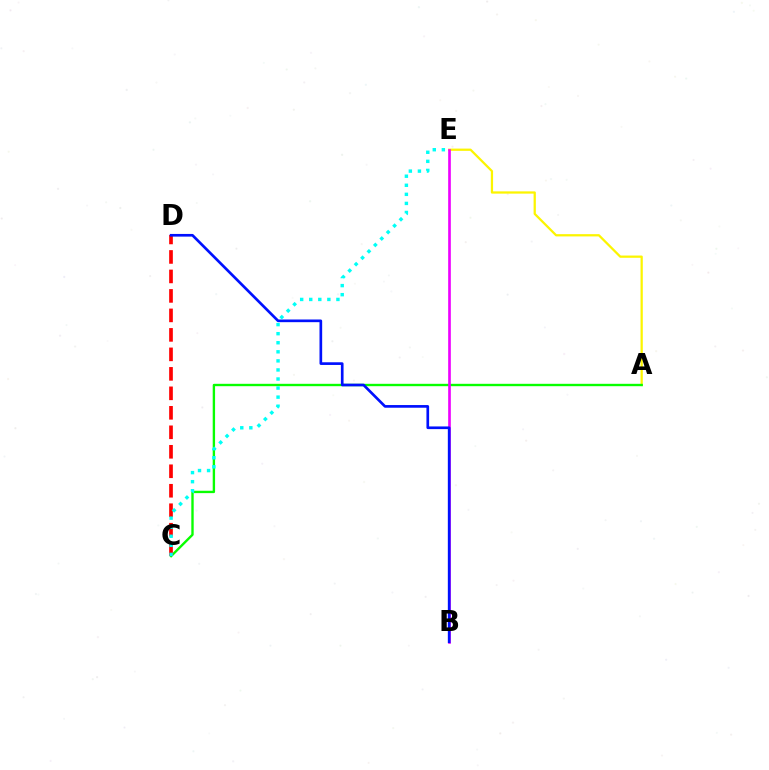{('A', 'E'): [{'color': '#fcf500', 'line_style': 'solid', 'thickness': 1.62}], ('A', 'C'): [{'color': '#08ff00', 'line_style': 'solid', 'thickness': 1.71}], ('C', 'D'): [{'color': '#ff0000', 'line_style': 'dashed', 'thickness': 2.65}], ('B', 'E'): [{'color': '#ee00ff', 'line_style': 'solid', 'thickness': 1.91}], ('B', 'D'): [{'color': '#0010ff', 'line_style': 'solid', 'thickness': 1.92}], ('C', 'E'): [{'color': '#00fff6', 'line_style': 'dotted', 'thickness': 2.46}]}